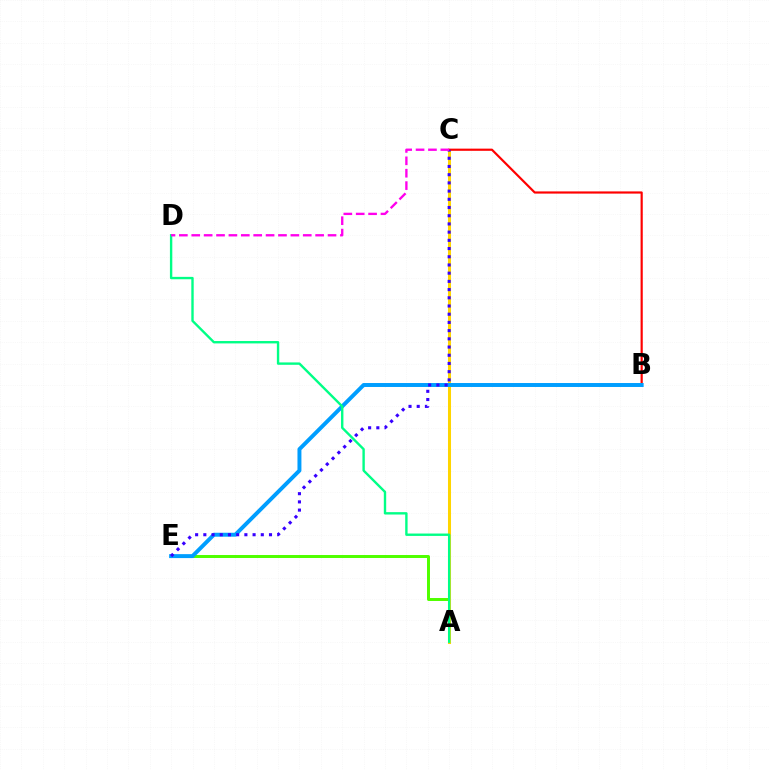{('A', 'E'): [{'color': '#4fff00', 'line_style': 'solid', 'thickness': 2.14}], ('A', 'C'): [{'color': '#ffd500', 'line_style': 'solid', 'thickness': 2.19}], ('B', 'C'): [{'color': '#ff0000', 'line_style': 'solid', 'thickness': 1.57}], ('B', 'E'): [{'color': '#009eff', 'line_style': 'solid', 'thickness': 2.84}], ('C', 'E'): [{'color': '#3700ff', 'line_style': 'dotted', 'thickness': 2.23}], ('A', 'D'): [{'color': '#00ff86', 'line_style': 'solid', 'thickness': 1.72}], ('C', 'D'): [{'color': '#ff00ed', 'line_style': 'dashed', 'thickness': 1.68}]}